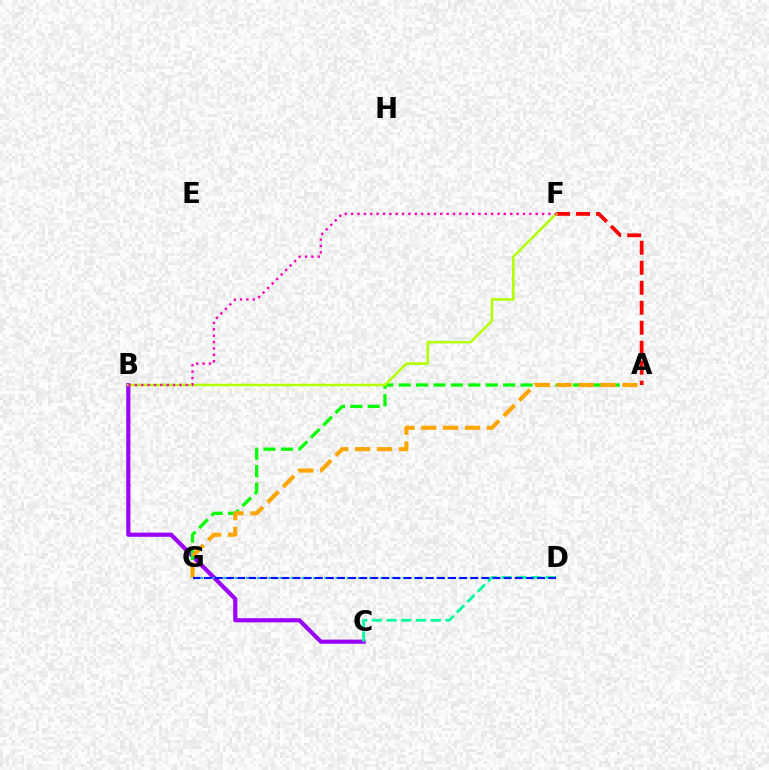{('B', 'C'): [{'color': '#9b00ff', 'line_style': 'solid', 'thickness': 2.99}], ('A', 'F'): [{'color': '#ff0000', 'line_style': 'dashed', 'thickness': 2.72}], ('A', 'G'): [{'color': '#08ff00', 'line_style': 'dashed', 'thickness': 2.37}, {'color': '#ffa500', 'line_style': 'dashed', 'thickness': 2.97}], ('C', 'D'): [{'color': '#00ff9d', 'line_style': 'dashed', 'thickness': 2.0}], ('D', 'G'): [{'color': '#00b5ff', 'line_style': 'dotted', 'thickness': 1.52}, {'color': '#0010ff', 'line_style': 'dashed', 'thickness': 1.51}], ('B', 'F'): [{'color': '#b3ff00', 'line_style': 'solid', 'thickness': 1.8}, {'color': '#ff00bd', 'line_style': 'dotted', 'thickness': 1.73}]}